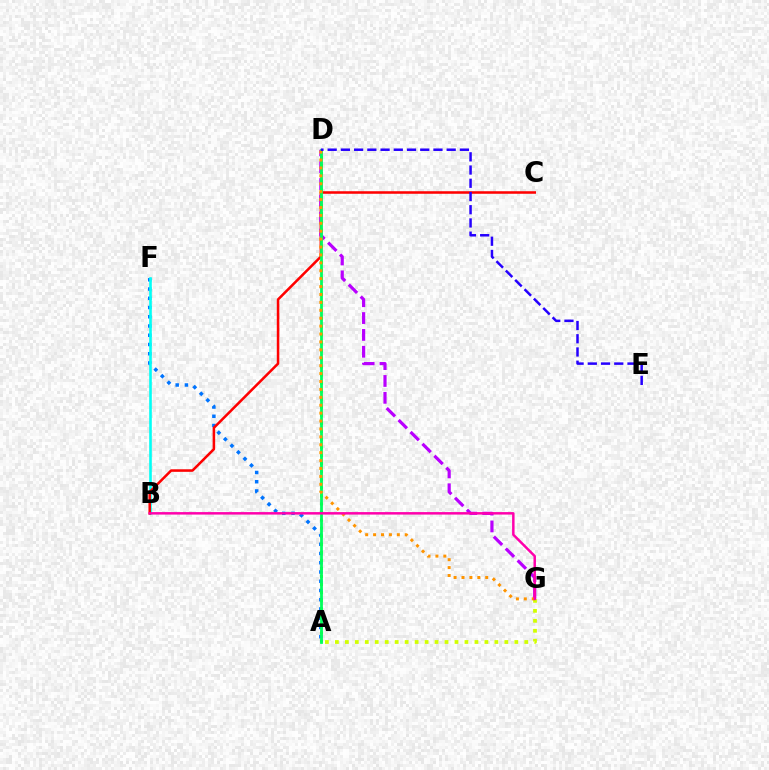{('A', 'F'): [{'color': '#0074ff', 'line_style': 'dotted', 'thickness': 2.51}], ('B', 'F'): [{'color': '#00fff6', 'line_style': 'solid', 'thickness': 1.88}], ('B', 'C'): [{'color': '#ff0000', 'line_style': 'solid', 'thickness': 1.83}], ('D', 'G'): [{'color': '#b900ff', 'line_style': 'dashed', 'thickness': 2.29}, {'color': '#ff9400', 'line_style': 'dotted', 'thickness': 2.15}], ('A', 'G'): [{'color': '#d1ff00', 'line_style': 'dotted', 'thickness': 2.71}], ('A', 'D'): [{'color': '#3dff00', 'line_style': 'dotted', 'thickness': 2.19}, {'color': '#00ff5c', 'line_style': 'solid', 'thickness': 2.01}], ('B', 'G'): [{'color': '#ff00ac', 'line_style': 'solid', 'thickness': 1.78}], ('D', 'E'): [{'color': '#2500ff', 'line_style': 'dashed', 'thickness': 1.8}]}